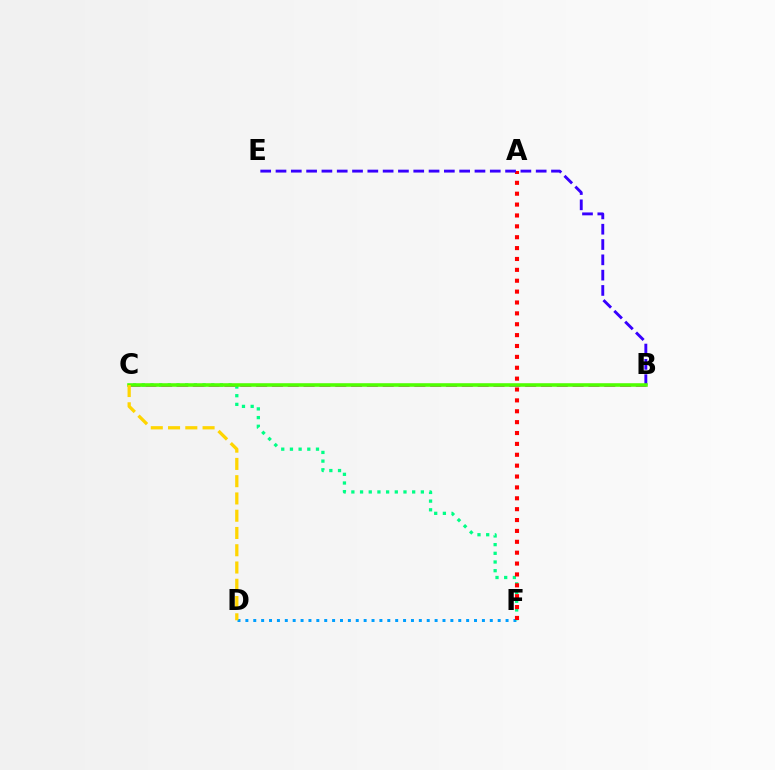{('D', 'F'): [{'color': '#009eff', 'line_style': 'dotted', 'thickness': 2.14}], ('C', 'F'): [{'color': '#00ff86', 'line_style': 'dotted', 'thickness': 2.36}], ('A', 'F'): [{'color': '#ff0000', 'line_style': 'dotted', 'thickness': 2.96}], ('B', 'E'): [{'color': '#3700ff', 'line_style': 'dashed', 'thickness': 2.08}], ('B', 'C'): [{'color': '#ff00ed', 'line_style': 'dashed', 'thickness': 2.15}, {'color': '#4fff00', 'line_style': 'solid', 'thickness': 2.57}], ('C', 'D'): [{'color': '#ffd500', 'line_style': 'dashed', 'thickness': 2.35}]}